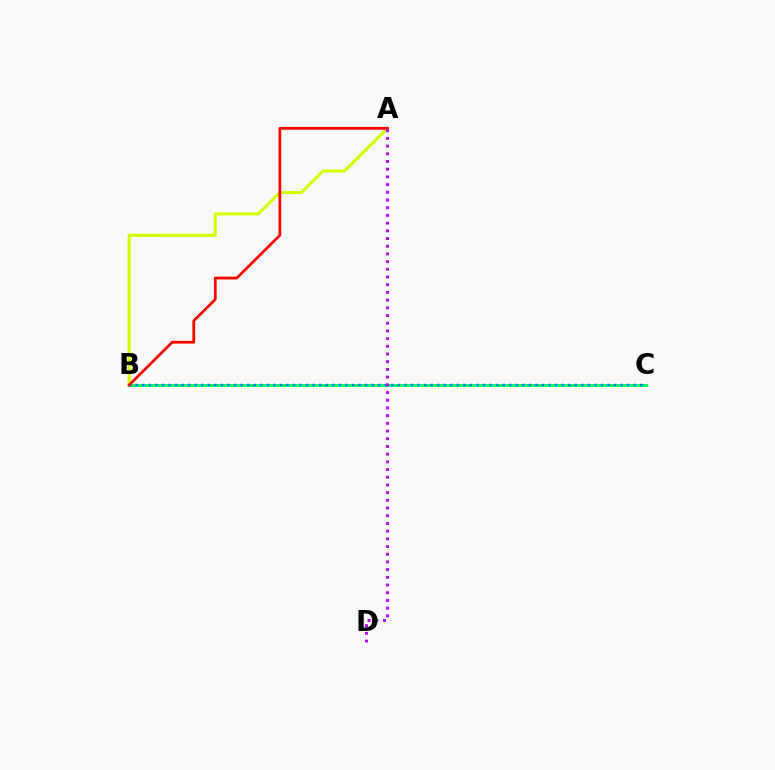{('B', 'C'): [{'color': '#00ff5c', 'line_style': 'solid', 'thickness': 2.08}, {'color': '#0074ff', 'line_style': 'dotted', 'thickness': 1.78}], ('A', 'B'): [{'color': '#d1ff00', 'line_style': 'solid', 'thickness': 2.21}, {'color': '#ff0000', 'line_style': 'solid', 'thickness': 1.98}], ('A', 'D'): [{'color': '#b900ff', 'line_style': 'dotted', 'thickness': 2.09}]}